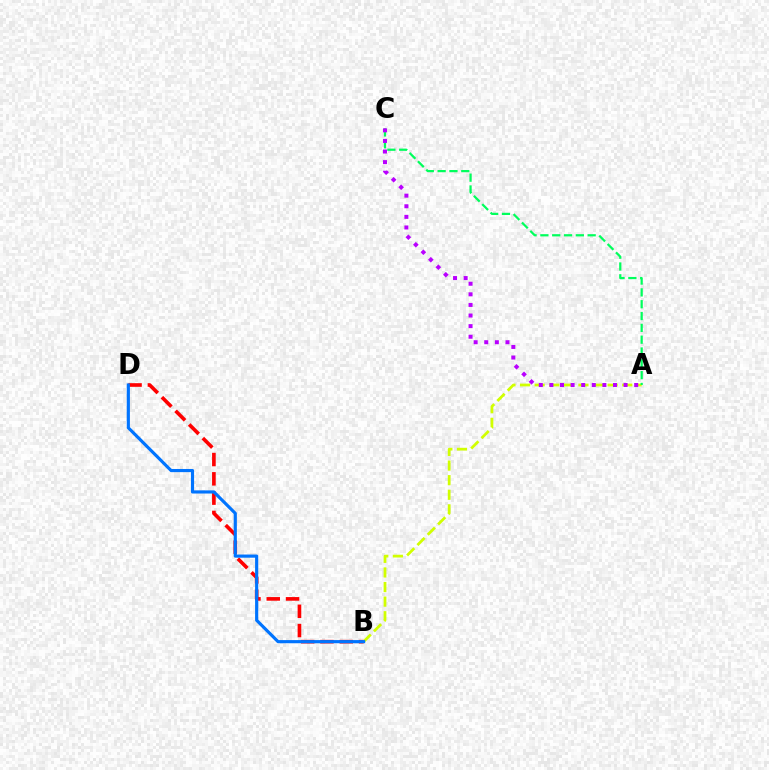{('B', 'D'): [{'color': '#ff0000', 'line_style': 'dashed', 'thickness': 2.62}, {'color': '#0074ff', 'line_style': 'solid', 'thickness': 2.27}], ('A', 'B'): [{'color': '#d1ff00', 'line_style': 'dashed', 'thickness': 1.98}], ('A', 'C'): [{'color': '#00ff5c', 'line_style': 'dashed', 'thickness': 1.61}, {'color': '#b900ff', 'line_style': 'dotted', 'thickness': 2.88}]}